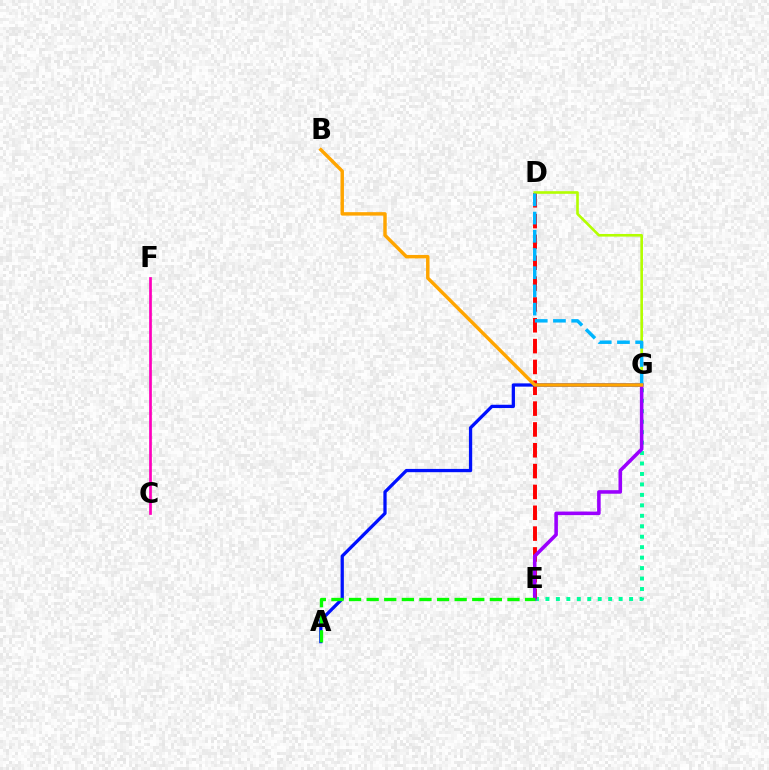{('E', 'G'): [{'color': '#00ff9d', 'line_style': 'dotted', 'thickness': 2.84}, {'color': '#9b00ff', 'line_style': 'solid', 'thickness': 2.56}], ('D', 'E'): [{'color': '#ff0000', 'line_style': 'dashed', 'thickness': 2.83}], ('A', 'G'): [{'color': '#0010ff', 'line_style': 'solid', 'thickness': 2.35}], ('D', 'G'): [{'color': '#b3ff00', 'line_style': 'solid', 'thickness': 1.89}, {'color': '#00b5ff', 'line_style': 'dashed', 'thickness': 2.47}], ('C', 'F'): [{'color': '#ff00bd', 'line_style': 'solid', 'thickness': 1.95}], ('B', 'G'): [{'color': '#ffa500', 'line_style': 'solid', 'thickness': 2.48}], ('A', 'E'): [{'color': '#08ff00', 'line_style': 'dashed', 'thickness': 2.39}]}